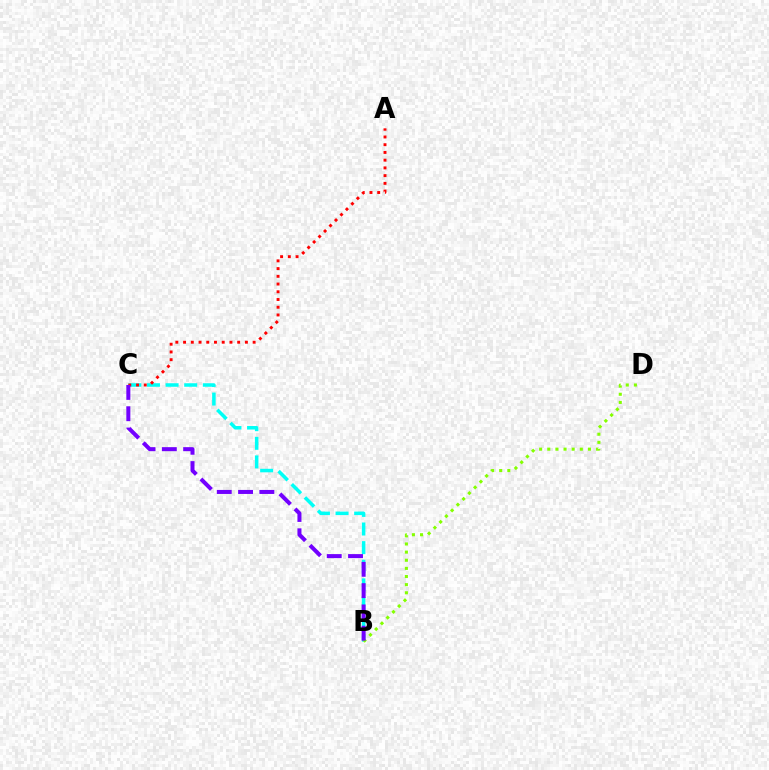{('B', 'C'): [{'color': '#00fff6', 'line_style': 'dashed', 'thickness': 2.53}, {'color': '#7200ff', 'line_style': 'dashed', 'thickness': 2.89}], ('B', 'D'): [{'color': '#84ff00', 'line_style': 'dotted', 'thickness': 2.21}], ('A', 'C'): [{'color': '#ff0000', 'line_style': 'dotted', 'thickness': 2.1}]}